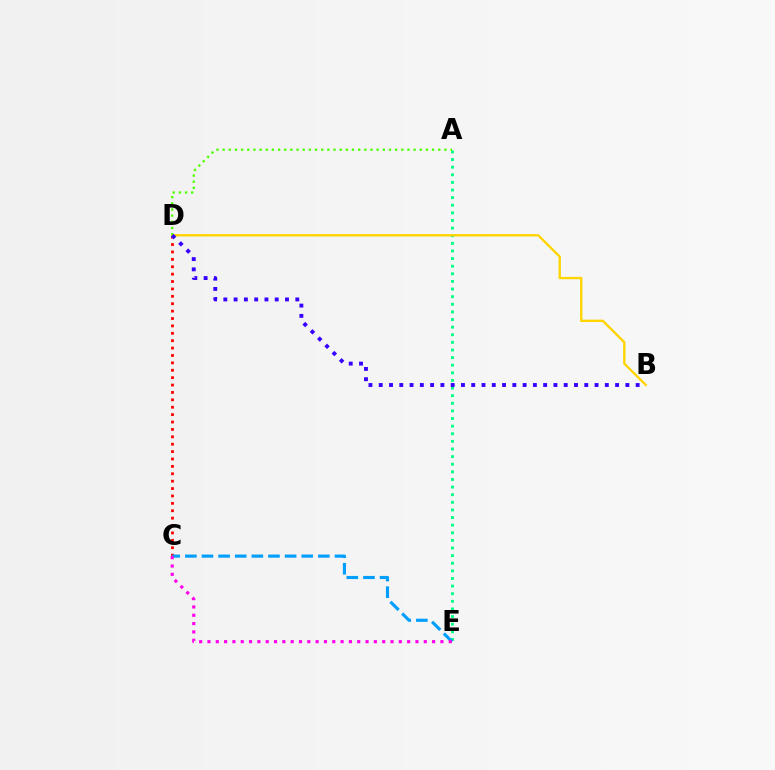{('A', 'E'): [{'color': '#00ff86', 'line_style': 'dotted', 'thickness': 2.07}], ('C', 'D'): [{'color': '#ff0000', 'line_style': 'dotted', 'thickness': 2.01}], ('B', 'D'): [{'color': '#ffd500', 'line_style': 'solid', 'thickness': 1.69}, {'color': '#3700ff', 'line_style': 'dotted', 'thickness': 2.79}], ('A', 'D'): [{'color': '#4fff00', 'line_style': 'dotted', 'thickness': 1.67}], ('C', 'E'): [{'color': '#009eff', 'line_style': 'dashed', 'thickness': 2.26}, {'color': '#ff00ed', 'line_style': 'dotted', 'thickness': 2.26}]}